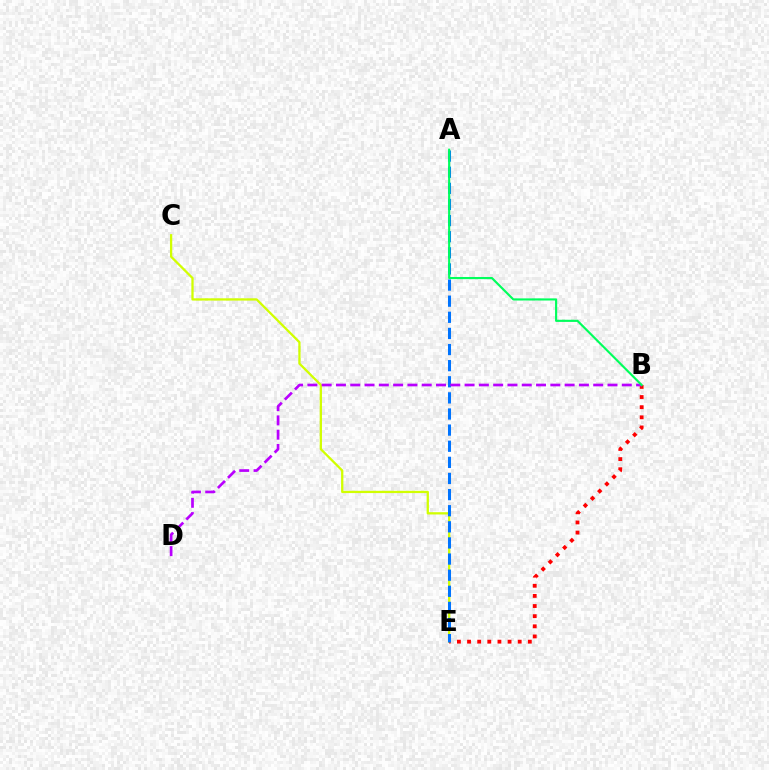{('C', 'E'): [{'color': '#d1ff00', 'line_style': 'solid', 'thickness': 1.64}], ('B', 'E'): [{'color': '#ff0000', 'line_style': 'dotted', 'thickness': 2.75}], ('A', 'E'): [{'color': '#0074ff', 'line_style': 'dashed', 'thickness': 2.19}], ('B', 'D'): [{'color': '#b900ff', 'line_style': 'dashed', 'thickness': 1.94}], ('A', 'B'): [{'color': '#00ff5c', 'line_style': 'solid', 'thickness': 1.55}]}